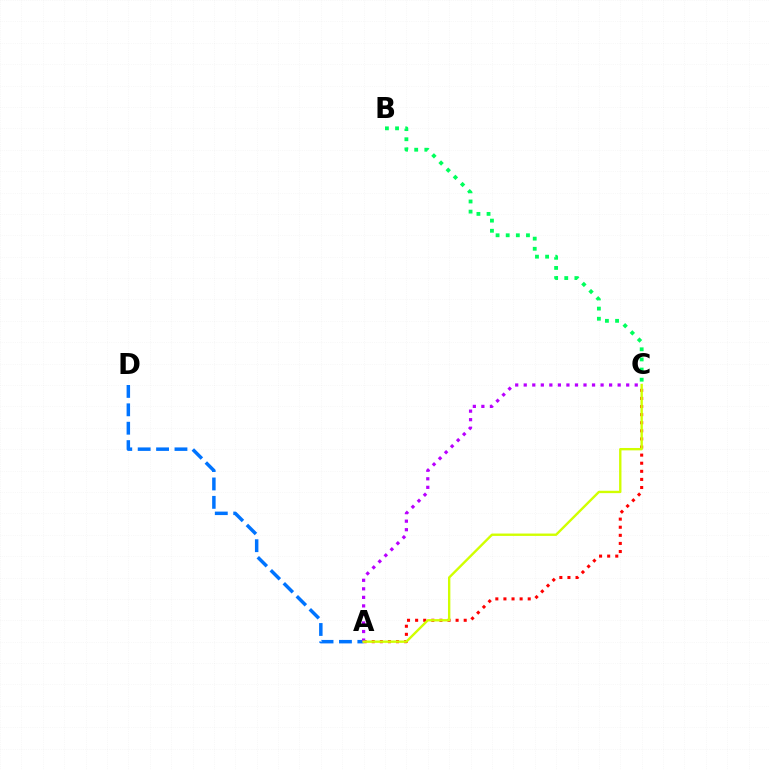{('A', 'D'): [{'color': '#0074ff', 'line_style': 'dashed', 'thickness': 2.5}], ('B', 'C'): [{'color': '#00ff5c', 'line_style': 'dotted', 'thickness': 2.75}], ('A', 'C'): [{'color': '#ff0000', 'line_style': 'dotted', 'thickness': 2.2}, {'color': '#b900ff', 'line_style': 'dotted', 'thickness': 2.32}, {'color': '#d1ff00', 'line_style': 'solid', 'thickness': 1.71}]}